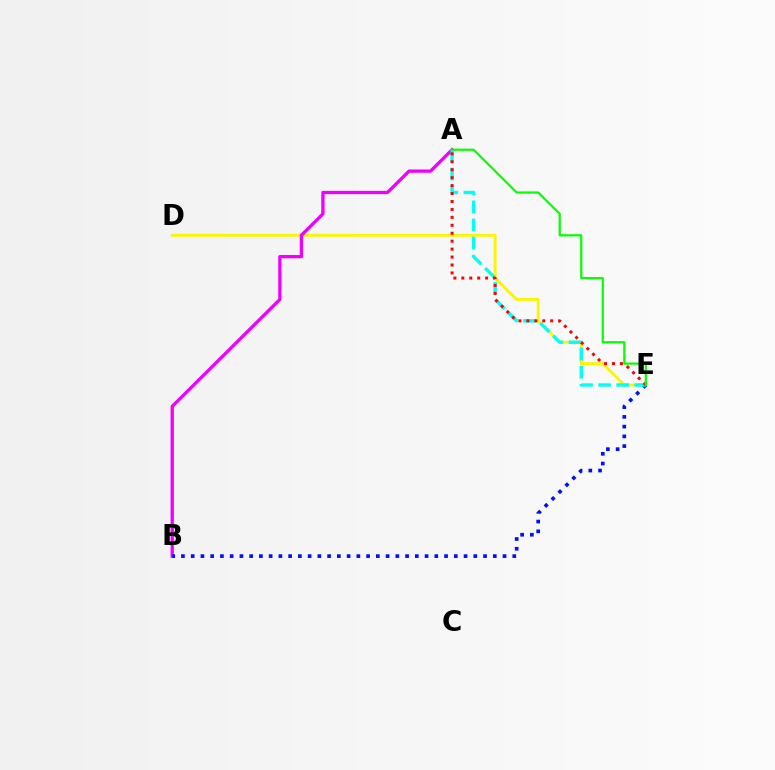{('D', 'E'): [{'color': '#fcf500', 'line_style': 'solid', 'thickness': 2.03}], ('A', 'B'): [{'color': '#ee00ff', 'line_style': 'solid', 'thickness': 2.37}], ('B', 'E'): [{'color': '#0010ff', 'line_style': 'dotted', 'thickness': 2.65}], ('A', 'E'): [{'color': '#00fff6', 'line_style': 'dashed', 'thickness': 2.46}, {'color': '#ff0000', 'line_style': 'dotted', 'thickness': 2.16}, {'color': '#08ff00', 'line_style': 'solid', 'thickness': 1.6}]}